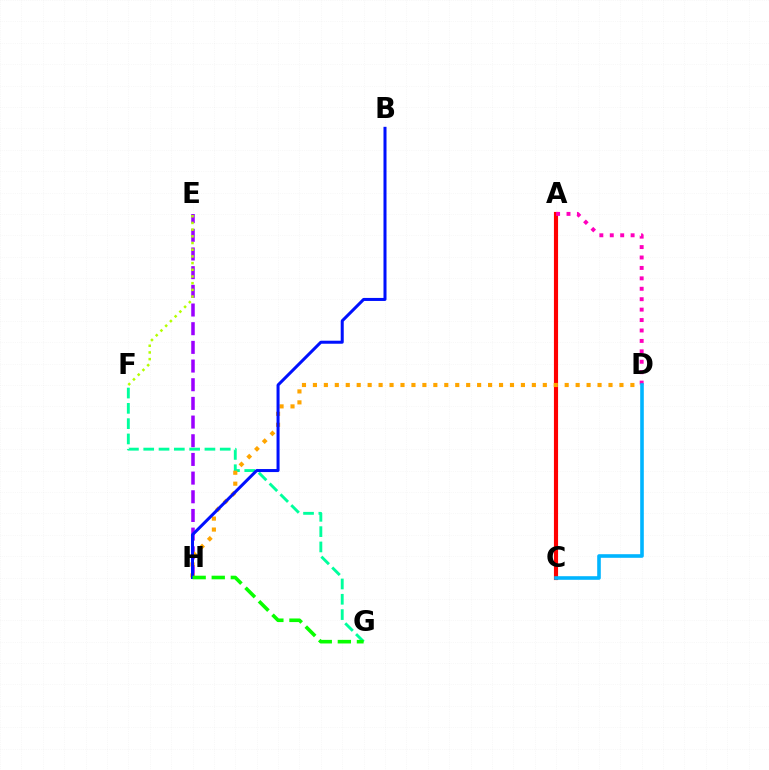{('E', 'H'): [{'color': '#9b00ff', 'line_style': 'dashed', 'thickness': 2.54}], ('F', 'G'): [{'color': '#00ff9d', 'line_style': 'dashed', 'thickness': 2.08}], ('A', 'C'): [{'color': '#ff0000', 'line_style': 'solid', 'thickness': 2.97}], ('D', 'H'): [{'color': '#ffa500', 'line_style': 'dotted', 'thickness': 2.97}], ('A', 'D'): [{'color': '#ff00bd', 'line_style': 'dotted', 'thickness': 2.83}], ('C', 'D'): [{'color': '#00b5ff', 'line_style': 'solid', 'thickness': 2.59}], ('B', 'H'): [{'color': '#0010ff', 'line_style': 'solid', 'thickness': 2.18}], ('G', 'H'): [{'color': '#08ff00', 'line_style': 'dashed', 'thickness': 2.59}], ('E', 'F'): [{'color': '#b3ff00', 'line_style': 'dotted', 'thickness': 1.82}]}